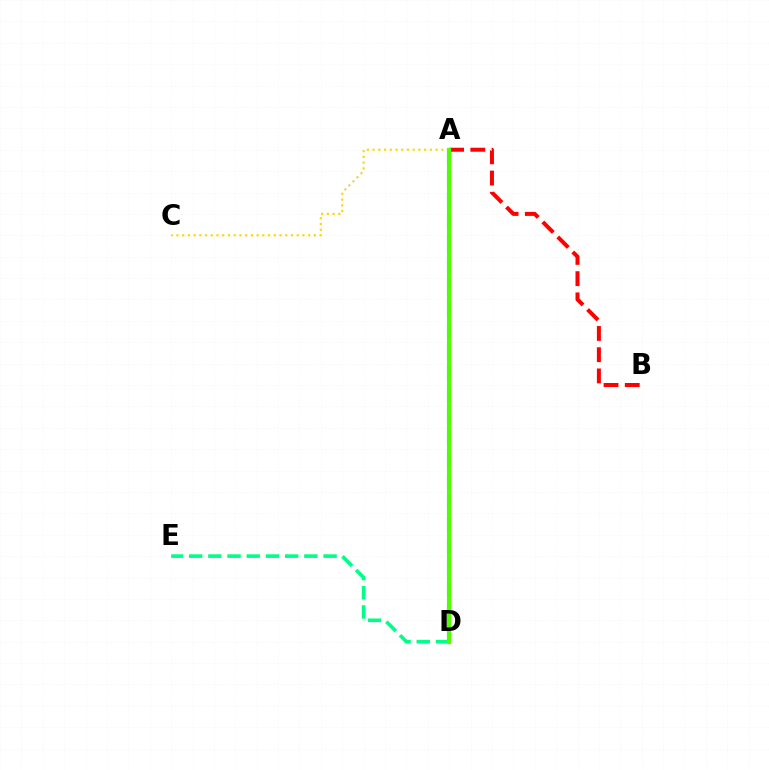{('A', 'D'): [{'color': '#3700ff', 'line_style': 'dashed', 'thickness': 2.93}, {'color': '#ff00ed', 'line_style': 'dotted', 'thickness': 2.78}, {'color': '#009eff', 'line_style': 'solid', 'thickness': 1.59}, {'color': '#4fff00', 'line_style': 'solid', 'thickness': 2.96}], ('A', 'B'): [{'color': '#ff0000', 'line_style': 'dashed', 'thickness': 2.88}], ('A', 'C'): [{'color': '#ffd500', 'line_style': 'dotted', 'thickness': 1.56}], ('D', 'E'): [{'color': '#00ff86', 'line_style': 'dashed', 'thickness': 2.61}]}